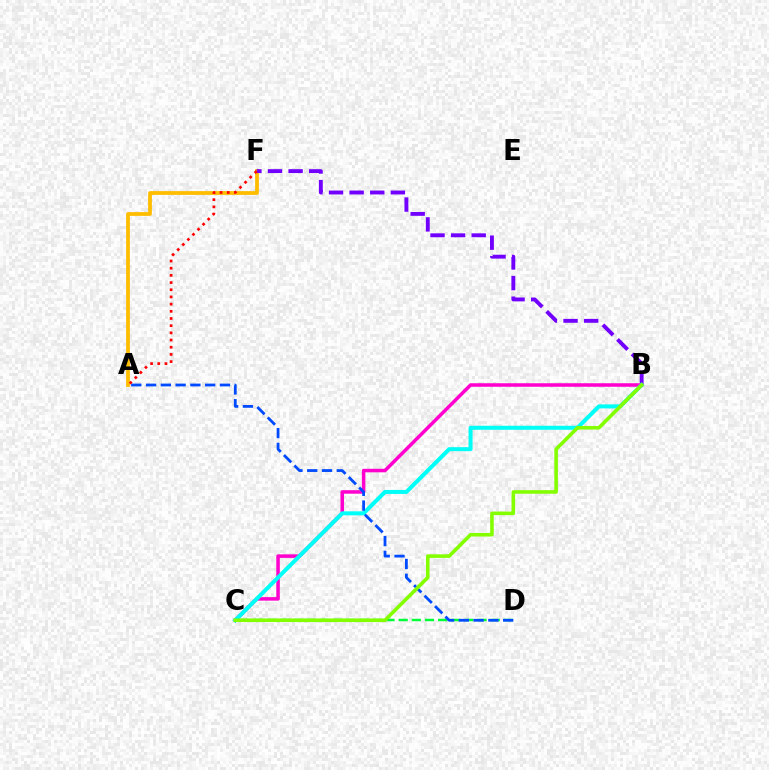{('A', 'F'): [{'color': '#ffbd00', 'line_style': 'solid', 'thickness': 2.72}, {'color': '#ff0000', 'line_style': 'dotted', 'thickness': 1.95}], ('B', 'F'): [{'color': '#7200ff', 'line_style': 'dashed', 'thickness': 2.8}], ('C', 'D'): [{'color': '#00ff39', 'line_style': 'dashed', 'thickness': 1.79}], ('B', 'C'): [{'color': '#ff00cf', 'line_style': 'solid', 'thickness': 2.54}, {'color': '#00fff6', 'line_style': 'solid', 'thickness': 2.89}, {'color': '#84ff00', 'line_style': 'solid', 'thickness': 2.58}], ('A', 'D'): [{'color': '#004bff', 'line_style': 'dashed', 'thickness': 2.01}]}